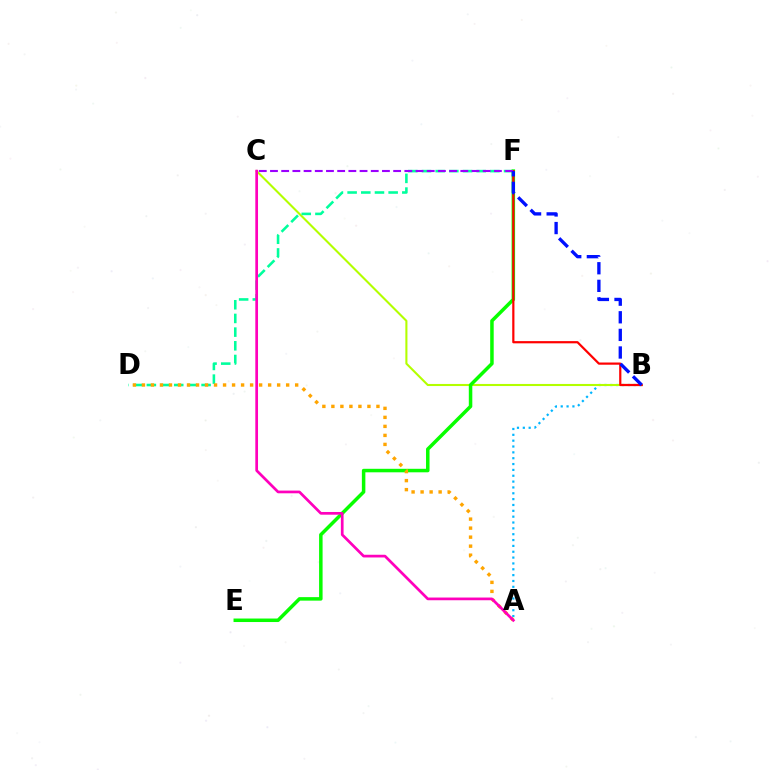{('A', 'B'): [{'color': '#00b5ff', 'line_style': 'dotted', 'thickness': 1.59}], ('B', 'C'): [{'color': '#b3ff00', 'line_style': 'solid', 'thickness': 1.5}], ('D', 'F'): [{'color': '#00ff9d', 'line_style': 'dashed', 'thickness': 1.86}], ('E', 'F'): [{'color': '#08ff00', 'line_style': 'solid', 'thickness': 2.52}], ('A', 'D'): [{'color': '#ffa500', 'line_style': 'dotted', 'thickness': 2.45}], ('B', 'F'): [{'color': '#ff0000', 'line_style': 'solid', 'thickness': 1.59}, {'color': '#0010ff', 'line_style': 'dashed', 'thickness': 2.39}], ('C', 'F'): [{'color': '#9b00ff', 'line_style': 'dashed', 'thickness': 1.52}], ('A', 'C'): [{'color': '#ff00bd', 'line_style': 'solid', 'thickness': 1.95}]}